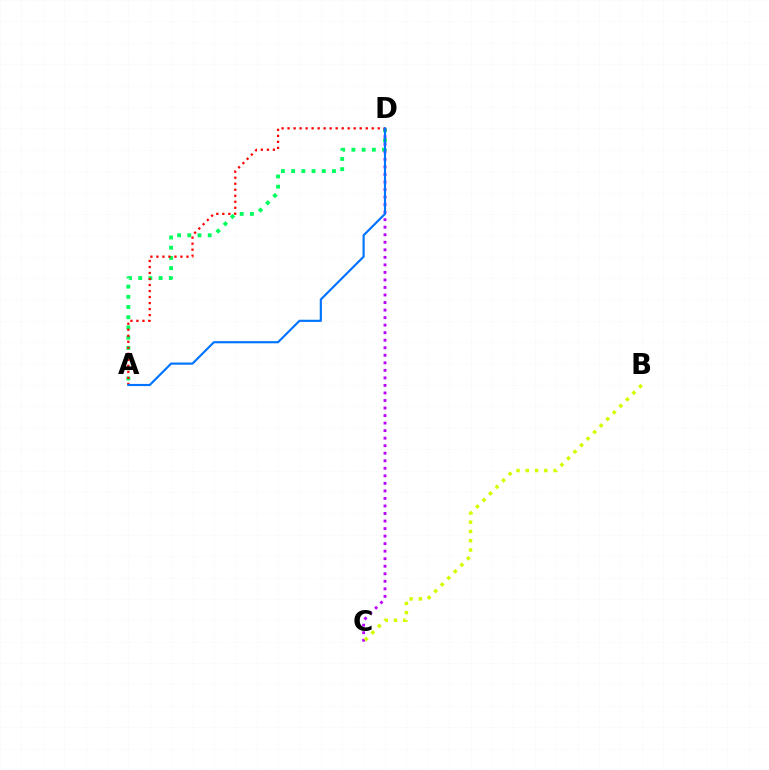{('A', 'D'): [{'color': '#00ff5c', 'line_style': 'dotted', 'thickness': 2.77}, {'color': '#ff0000', 'line_style': 'dotted', 'thickness': 1.63}, {'color': '#0074ff', 'line_style': 'solid', 'thickness': 1.56}], ('C', 'D'): [{'color': '#b900ff', 'line_style': 'dotted', 'thickness': 2.05}], ('B', 'C'): [{'color': '#d1ff00', 'line_style': 'dotted', 'thickness': 2.51}]}